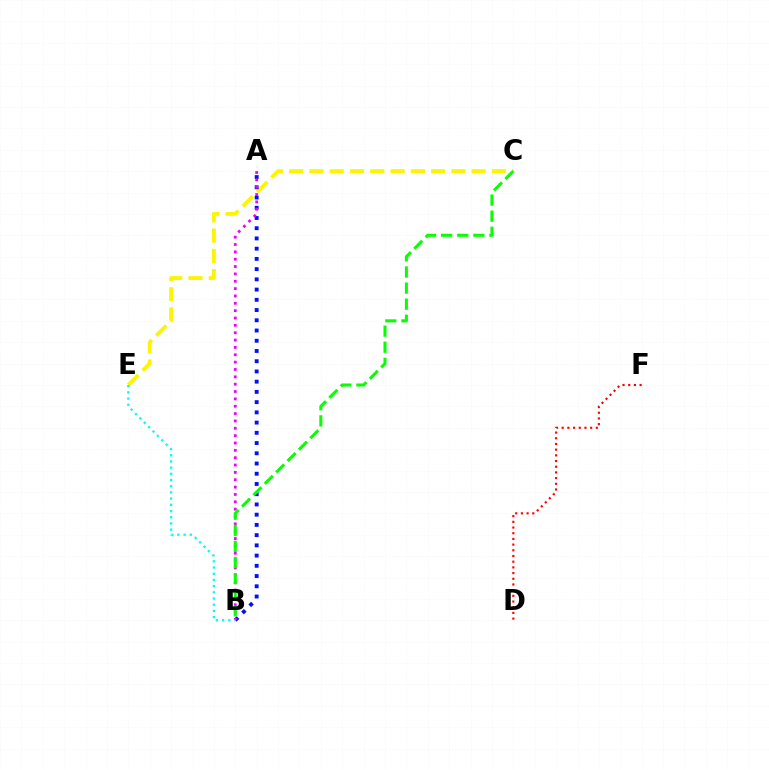{('C', 'E'): [{'color': '#fcf500', 'line_style': 'dashed', 'thickness': 2.76}], ('A', 'B'): [{'color': '#0010ff', 'line_style': 'dotted', 'thickness': 2.78}, {'color': '#ee00ff', 'line_style': 'dotted', 'thickness': 2.0}], ('B', 'E'): [{'color': '#00fff6', 'line_style': 'dotted', 'thickness': 1.68}], ('D', 'F'): [{'color': '#ff0000', 'line_style': 'dotted', 'thickness': 1.55}], ('B', 'C'): [{'color': '#08ff00', 'line_style': 'dashed', 'thickness': 2.19}]}